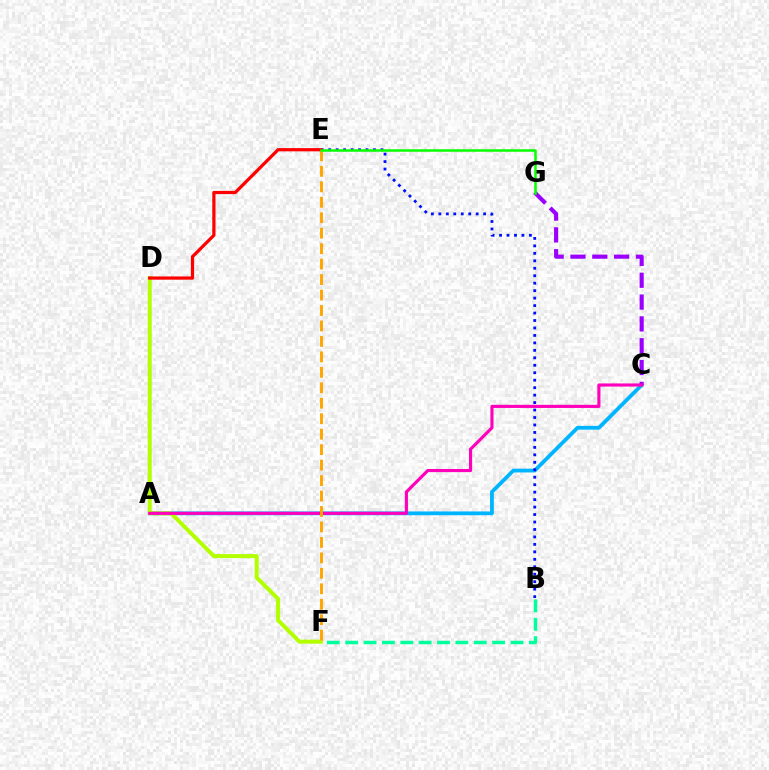{('A', 'C'): [{'color': '#00b5ff', 'line_style': 'solid', 'thickness': 2.73}, {'color': '#ff00bd', 'line_style': 'solid', 'thickness': 2.26}], ('B', 'F'): [{'color': '#00ff9d', 'line_style': 'dashed', 'thickness': 2.5}], ('C', 'G'): [{'color': '#9b00ff', 'line_style': 'dashed', 'thickness': 2.96}], ('D', 'F'): [{'color': '#b3ff00', 'line_style': 'solid', 'thickness': 2.89}], ('B', 'E'): [{'color': '#0010ff', 'line_style': 'dotted', 'thickness': 2.03}], ('D', 'E'): [{'color': '#ff0000', 'line_style': 'solid', 'thickness': 2.32}], ('E', 'F'): [{'color': '#ffa500', 'line_style': 'dashed', 'thickness': 2.1}], ('E', 'G'): [{'color': '#08ff00', 'line_style': 'solid', 'thickness': 1.81}]}